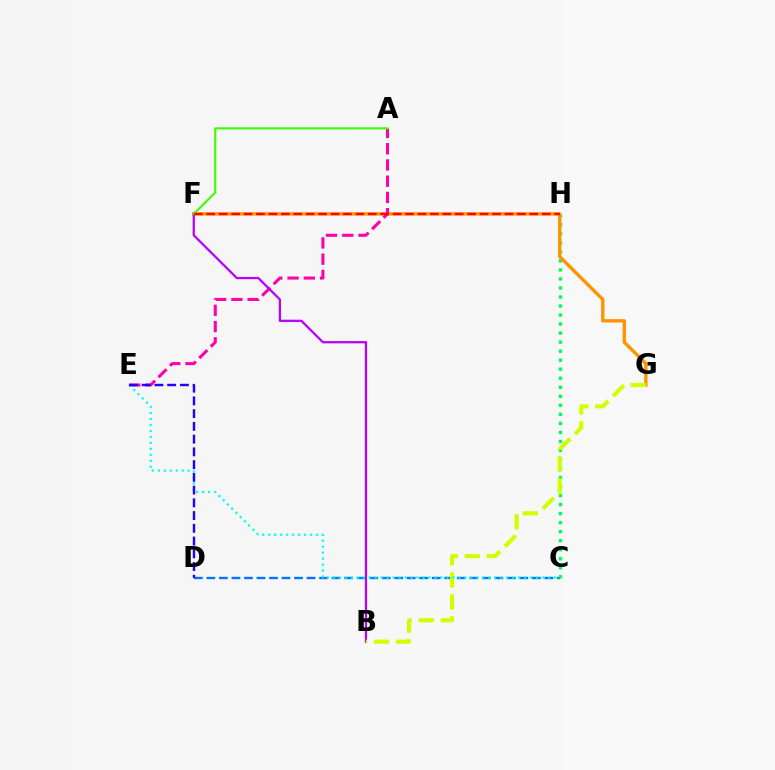{('C', 'D'): [{'color': '#0074ff', 'line_style': 'dashed', 'thickness': 1.7}], ('C', 'H'): [{'color': '#00ff5c', 'line_style': 'dotted', 'thickness': 2.45}], ('F', 'G'): [{'color': '#ff9400', 'line_style': 'solid', 'thickness': 2.44}], ('A', 'E'): [{'color': '#ff00ac', 'line_style': 'dashed', 'thickness': 2.21}], ('B', 'F'): [{'color': '#b900ff', 'line_style': 'solid', 'thickness': 1.63}], ('B', 'G'): [{'color': '#d1ff00', 'line_style': 'dashed', 'thickness': 3.0}], ('A', 'F'): [{'color': '#3dff00', 'line_style': 'solid', 'thickness': 1.52}], ('C', 'E'): [{'color': '#00fff6', 'line_style': 'dotted', 'thickness': 1.62}], ('D', 'E'): [{'color': '#2500ff', 'line_style': 'dashed', 'thickness': 1.73}], ('F', 'H'): [{'color': '#ff0000', 'line_style': 'dashed', 'thickness': 1.69}]}